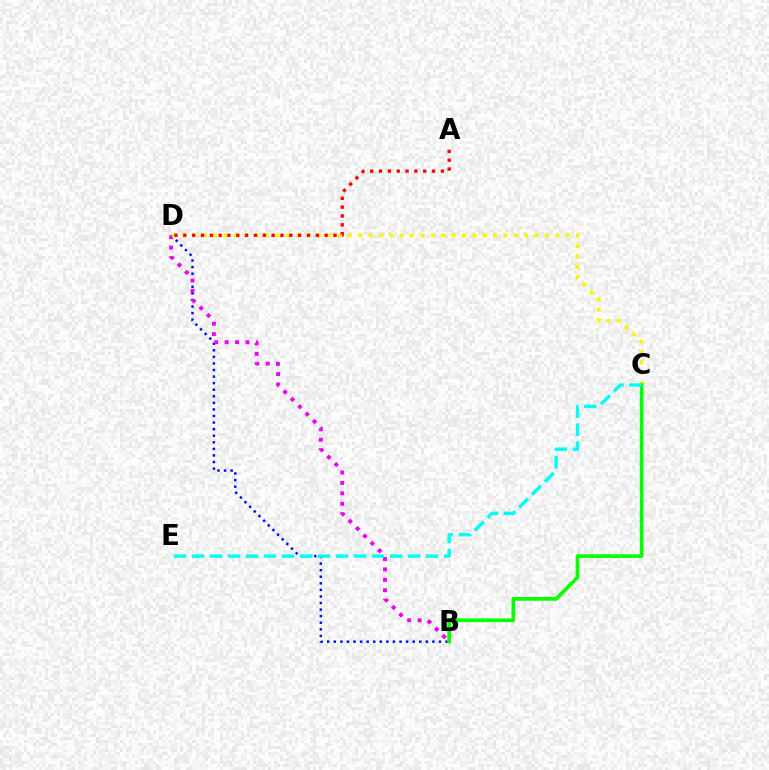{('B', 'D'): [{'color': '#0010ff', 'line_style': 'dotted', 'thickness': 1.79}, {'color': '#ee00ff', 'line_style': 'dotted', 'thickness': 2.83}], ('C', 'D'): [{'color': '#fcf500', 'line_style': 'dotted', 'thickness': 2.82}], ('A', 'D'): [{'color': '#ff0000', 'line_style': 'dotted', 'thickness': 2.4}], ('B', 'C'): [{'color': '#08ff00', 'line_style': 'solid', 'thickness': 2.66}], ('C', 'E'): [{'color': '#00fff6', 'line_style': 'dashed', 'thickness': 2.45}]}